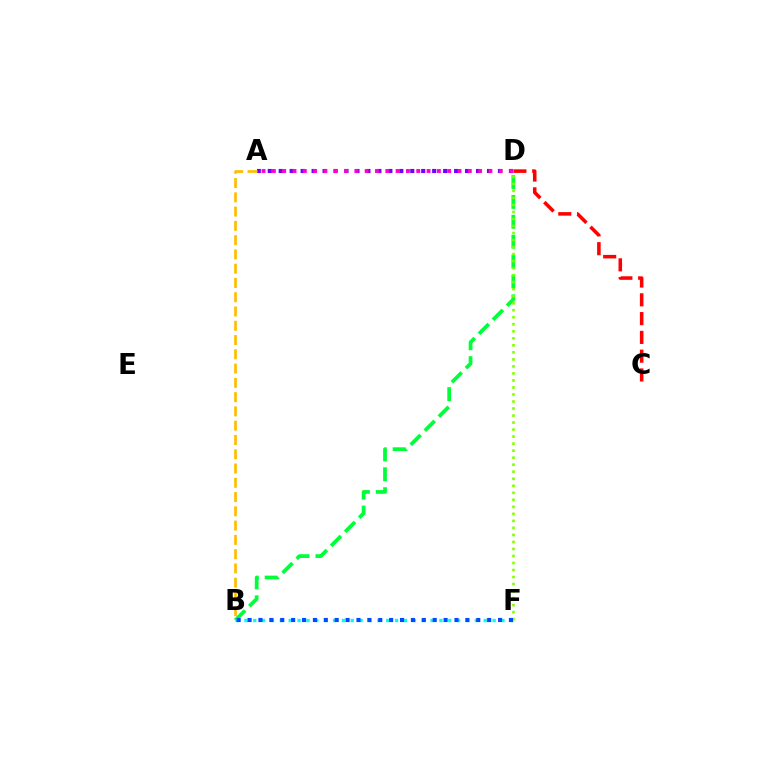{('B', 'D'): [{'color': '#00ff39', 'line_style': 'dashed', 'thickness': 2.7}], ('B', 'F'): [{'color': '#00fff6', 'line_style': 'dotted', 'thickness': 2.41}, {'color': '#004bff', 'line_style': 'dotted', 'thickness': 2.96}], ('A', 'D'): [{'color': '#7200ff', 'line_style': 'dotted', 'thickness': 2.98}, {'color': '#ff00cf', 'line_style': 'dotted', 'thickness': 2.8}], ('D', 'F'): [{'color': '#84ff00', 'line_style': 'dotted', 'thickness': 1.91}], ('A', 'B'): [{'color': '#ffbd00', 'line_style': 'dashed', 'thickness': 1.94}], ('C', 'D'): [{'color': '#ff0000', 'line_style': 'dashed', 'thickness': 2.55}]}